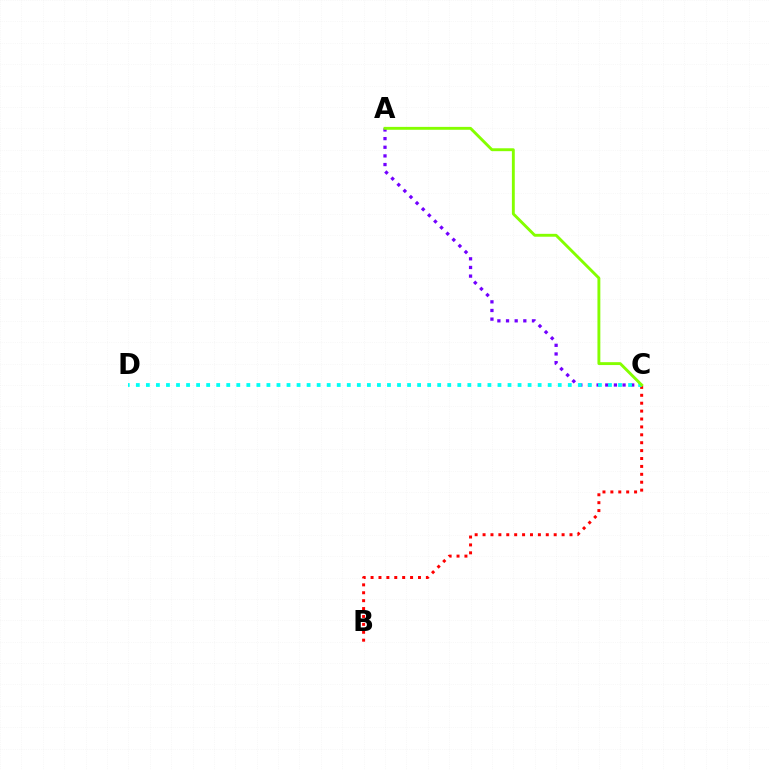{('B', 'C'): [{'color': '#ff0000', 'line_style': 'dotted', 'thickness': 2.15}], ('A', 'C'): [{'color': '#7200ff', 'line_style': 'dotted', 'thickness': 2.35}, {'color': '#84ff00', 'line_style': 'solid', 'thickness': 2.08}], ('C', 'D'): [{'color': '#00fff6', 'line_style': 'dotted', 'thickness': 2.73}]}